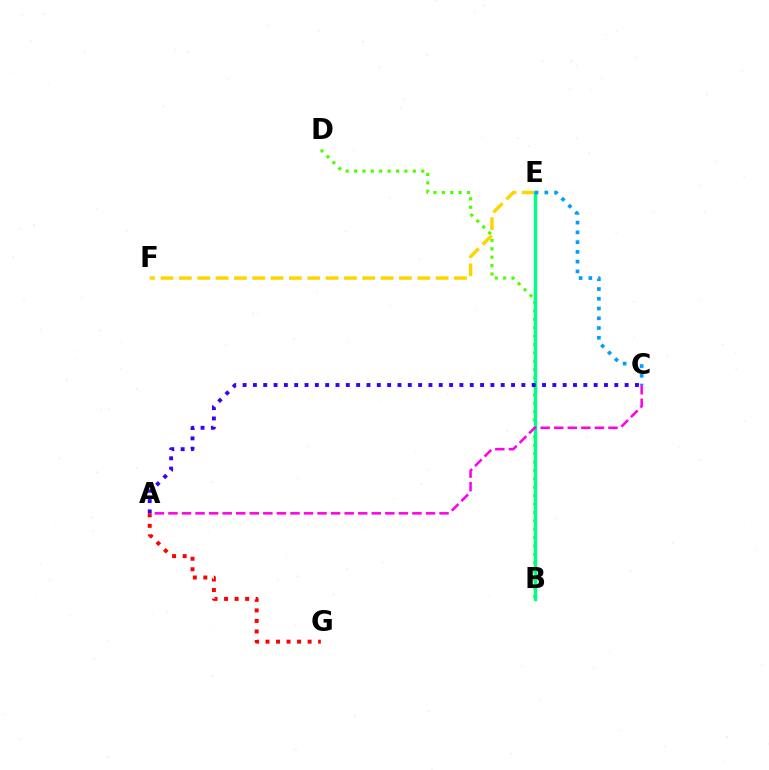{('B', 'D'): [{'color': '#4fff00', 'line_style': 'dotted', 'thickness': 2.28}], ('E', 'F'): [{'color': '#ffd500', 'line_style': 'dashed', 'thickness': 2.49}], ('B', 'E'): [{'color': '#00ff86', 'line_style': 'solid', 'thickness': 2.45}], ('A', 'G'): [{'color': '#ff0000', 'line_style': 'dotted', 'thickness': 2.86}], ('A', 'C'): [{'color': '#ff00ed', 'line_style': 'dashed', 'thickness': 1.84}, {'color': '#3700ff', 'line_style': 'dotted', 'thickness': 2.81}], ('C', 'E'): [{'color': '#009eff', 'line_style': 'dotted', 'thickness': 2.65}]}